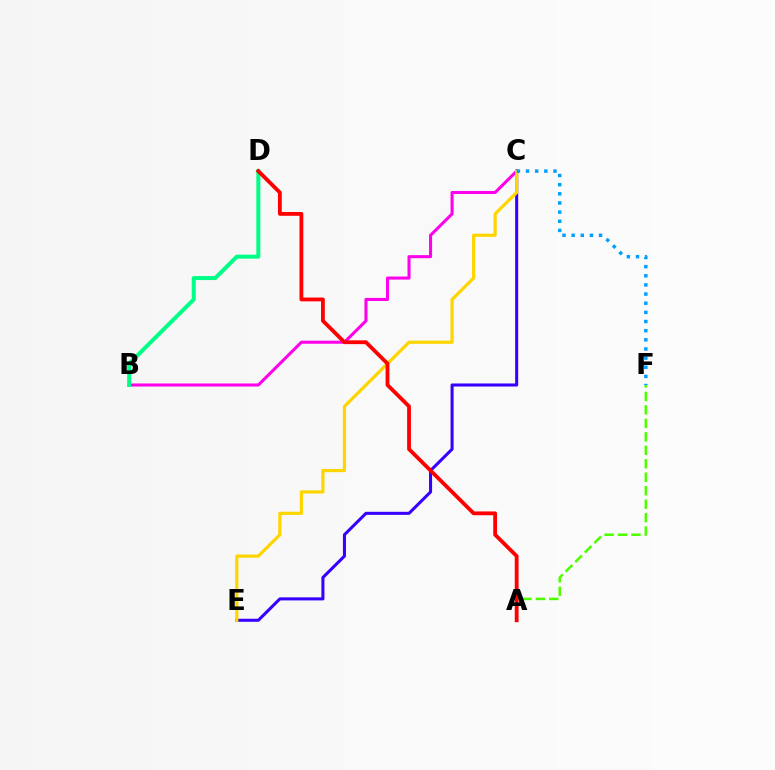{('B', 'C'): [{'color': '#ff00ed', 'line_style': 'solid', 'thickness': 2.2}], ('C', 'E'): [{'color': '#3700ff', 'line_style': 'solid', 'thickness': 2.2}, {'color': '#ffd500', 'line_style': 'solid', 'thickness': 2.31}], ('A', 'F'): [{'color': '#4fff00', 'line_style': 'dashed', 'thickness': 1.83}], ('B', 'D'): [{'color': '#00ff86', 'line_style': 'solid', 'thickness': 2.88}], ('C', 'F'): [{'color': '#009eff', 'line_style': 'dotted', 'thickness': 2.49}], ('A', 'D'): [{'color': '#ff0000', 'line_style': 'solid', 'thickness': 2.74}]}